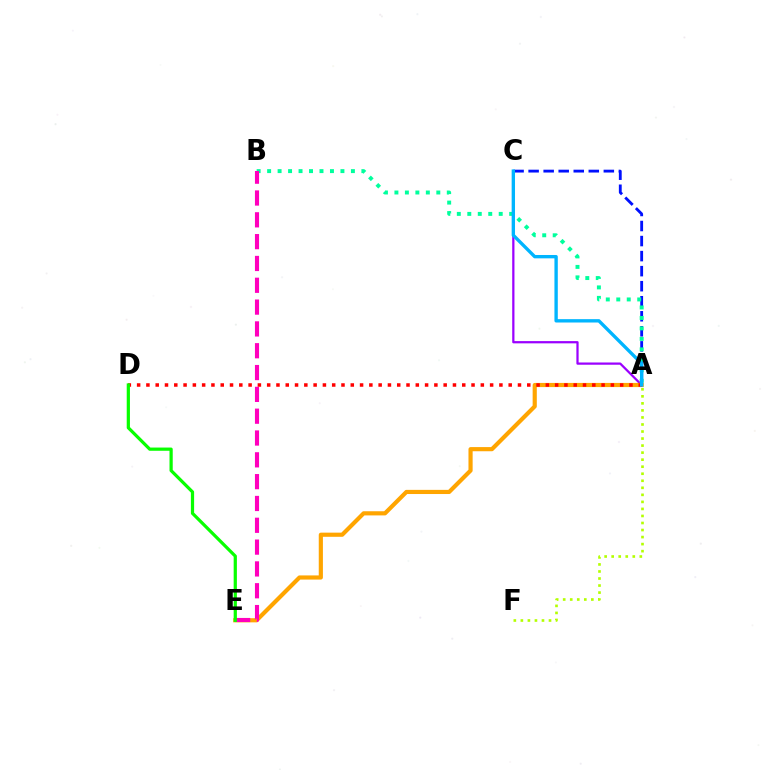{('A', 'C'): [{'color': '#9b00ff', 'line_style': 'solid', 'thickness': 1.62}, {'color': '#0010ff', 'line_style': 'dashed', 'thickness': 2.04}, {'color': '#00b5ff', 'line_style': 'solid', 'thickness': 2.42}], ('A', 'F'): [{'color': '#b3ff00', 'line_style': 'dotted', 'thickness': 1.91}], ('A', 'B'): [{'color': '#00ff9d', 'line_style': 'dotted', 'thickness': 2.85}], ('A', 'E'): [{'color': '#ffa500', 'line_style': 'solid', 'thickness': 2.99}], ('B', 'E'): [{'color': '#ff00bd', 'line_style': 'dashed', 'thickness': 2.96}], ('A', 'D'): [{'color': '#ff0000', 'line_style': 'dotted', 'thickness': 2.52}], ('D', 'E'): [{'color': '#08ff00', 'line_style': 'solid', 'thickness': 2.32}]}